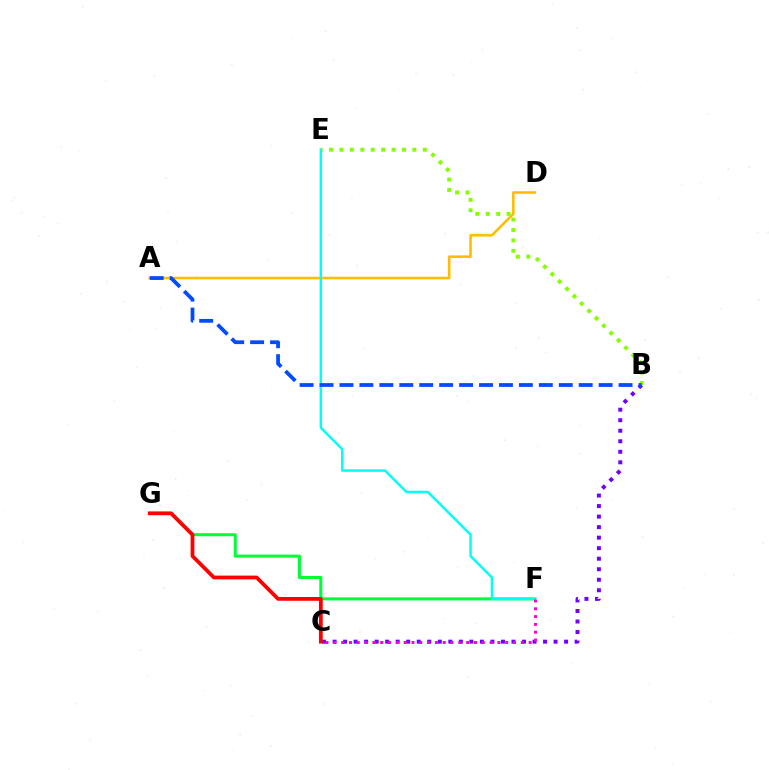{('A', 'D'): [{'color': '#ffbd00', 'line_style': 'solid', 'thickness': 1.87}], ('F', 'G'): [{'color': '#00ff39', 'line_style': 'solid', 'thickness': 2.19}], ('B', 'C'): [{'color': '#7200ff', 'line_style': 'dotted', 'thickness': 2.86}], ('B', 'E'): [{'color': '#84ff00', 'line_style': 'dotted', 'thickness': 2.83}], ('E', 'F'): [{'color': '#00fff6', 'line_style': 'solid', 'thickness': 1.78}], ('C', 'G'): [{'color': '#ff0000', 'line_style': 'solid', 'thickness': 2.71}], ('C', 'F'): [{'color': '#ff00cf', 'line_style': 'dotted', 'thickness': 2.12}], ('A', 'B'): [{'color': '#004bff', 'line_style': 'dashed', 'thickness': 2.71}]}